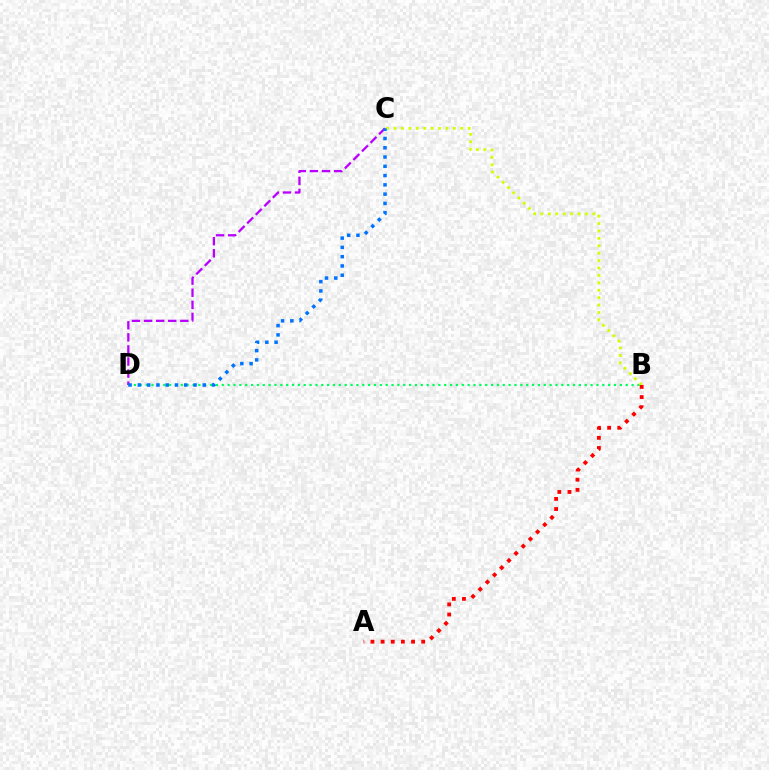{('B', 'D'): [{'color': '#00ff5c', 'line_style': 'dotted', 'thickness': 1.59}], ('C', 'D'): [{'color': '#b900ff', 'line_style': 'dashed', 'thickness': 1.64}, {'color': '#0074ff', 'line_style': 'dotted', 'thickness': 2.52}], ('B', 'C'): [{'color': '#d1ff00', 'line_style': 'dotted', 'thickness': 2.01}], ('A', 'B'): [{'color': '#ff0000', 'line_style': 'dotted', 'thickness': 2.76}]}